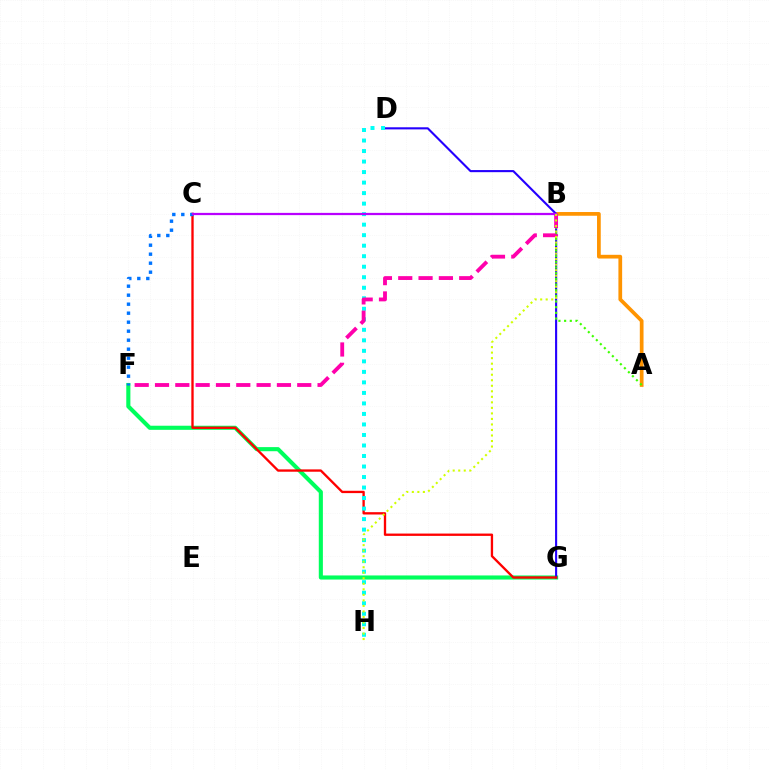{('F', 'G'): [{'color': '#00ff5c', 'line_style': 'solid', 'thickness': 2.96}], ('A', 'B'): [{'color': '#ff9400', 'line_style': 'solid', 'thickness': 2.68}, {'color': '#3dff00', 'line_style': 'dotted', 'thickness': 1.54}], ('D', 'G'): [{'color': '#2500ff', 'line_style': 'solid', 'thickness': 1.52}], ('C', 'G'): [{'color': '#ff0000', 'line_style': 'solid', 'thickness': 1.68}], ('D', 'H'): [{'color': '#00fff6', 'line_style': 'dotted', 'thickness': 2.86}], ('B', 'F'): [{'color': '#ff00ac', 'line_style': 'dashed', 'thickness': 2.76}], ('C', 'F'): [{'color': '#0074ff', 'line_style': 'dotted', 'thickness': 2.45}], ('B', 'C'): [{'color': '#b900ff', 'line_style': 'solid', 'thickness': 1.61}], ('B', 'H'): [{'color': '#d1ff00', 'line_style': 'dotted', 'thickness': 1.5}]}